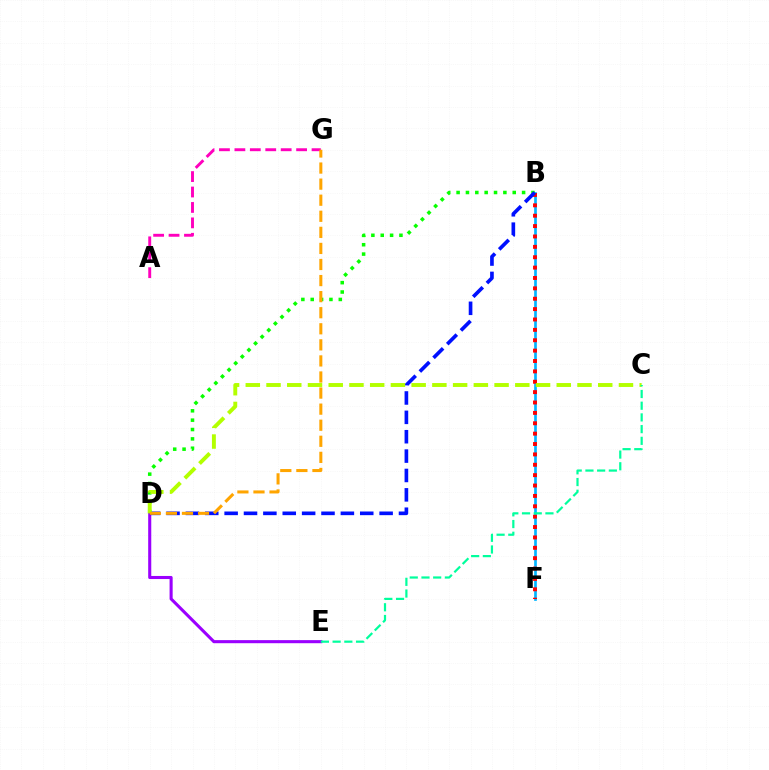{('B', 'F'): [{'color': '#00b5ff', 'line_style': 'solid', 'thickness': 1.93}, {'color': '#ff0000', 'line_style': 'dotted', 'thickness': 2.82}], ('B', 'D'): [{'color': '#08ff00', 'line_style': 'dotted', 'thickness': 2.54}, {'color': '#0010ff', 'line_style': 'dashed', 'thickness': 2.63}], ('D', 'E'): [{'color': '#9b00ff', 'line_style': 'solid', 'thickness': 2.22}], ('A', 'G'): [{'color': '#ff00bd', 'line_style': 'dashed', 'thickness': 2.1}], ('C', 'D'): [{'color': '#b3ff00', 'line_style': 'dashed', 'thickness': 2.82}], ('C', 'E'): [{'color': '#00ff9d', 'line_style': 'dashed', 'thickness': 1.59}], ('D', 'G'): [{'color': '#ffa500', 'line_style': 'dashed', 'thickness': 2.18}]}